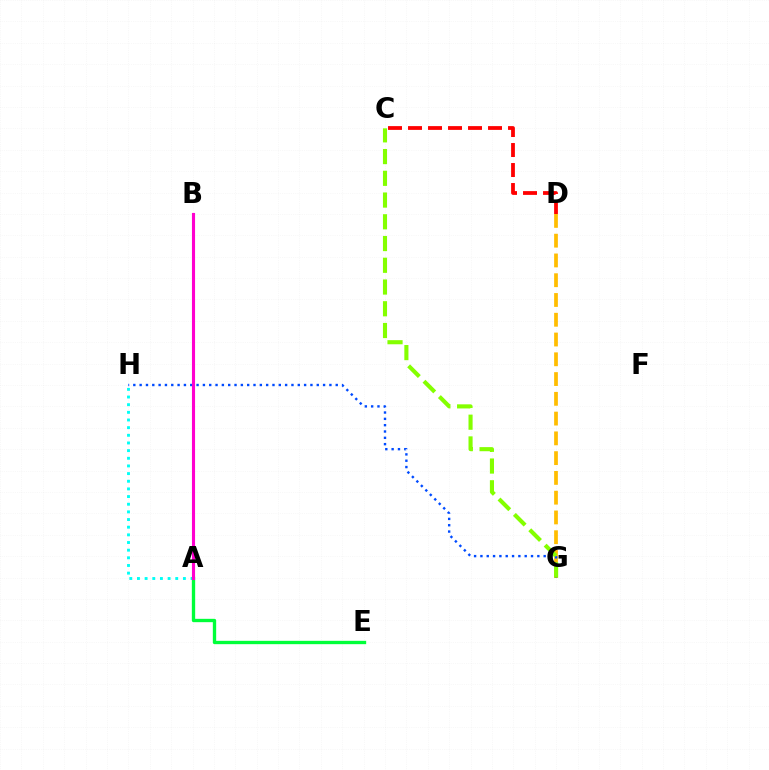{('A', 'H'): [{'color': '#00fff6', 'line_style': 'dotted', 'thickness': 2.08}], ('D', 'G'): [{'color': '#ffbd00', 'line_style': 'dashed', 'thickness': 2.69}], ('G', 'H'): [{'color': '#004bff', 'line_style': 'dotted', 'thickness': 1.72}], ('A', 'E'): [{'color': '#00ff39', 'line_style': 'solid', 'thickness': 2.4}], ('C', 'D'): [{'color': '#ff0000', 'line_style': 'dashed', 'thickness': 2.72}], ('A', 'B'): [{'color': '#7200ff', 'line_style': 'dotted', 'thickness': 2.14}, {'color': '#ff00cf', 'line_style': 'solid', 'thickness': 2.24}], ('C', 'G'): [{'color': '#84ff00', 'line_style': 'dashed', 'thickness': 2.95}]}